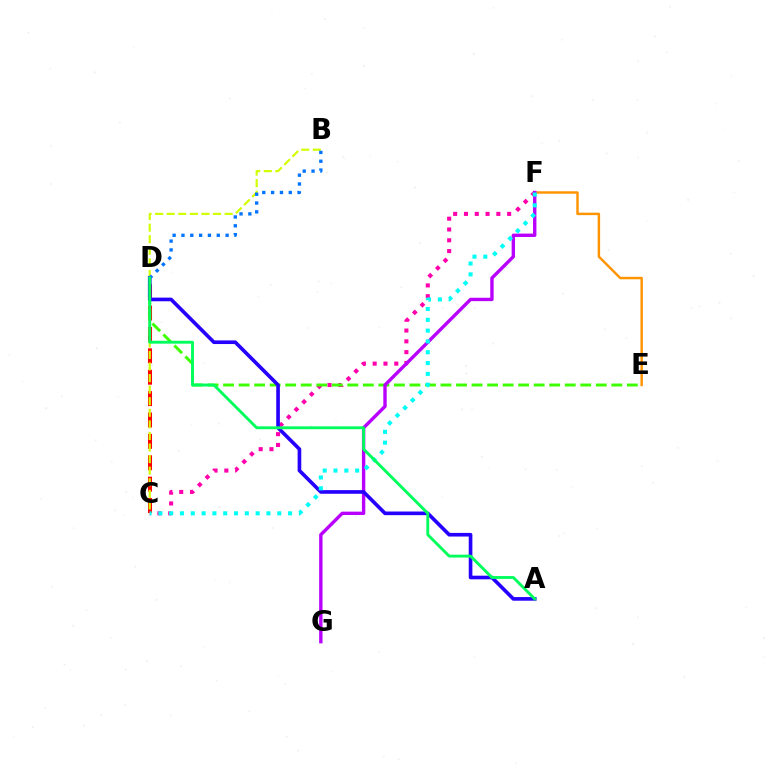{('C', 'D'): [{'color': '#ff0000', 'line_style': 'dashed', 'thickness': 2.91}], ('C', 'F'): [{'color': '#ff00ac', 'line_style': 'dotted', 'thickness': 2.93}, {'color': '#00fff6', 'line_style': 'dotted', 'thickness': 2.94}], ('E', 'F'): [{'color': '#ff9400', 'line_style': 'solid', 'thickness': 1.76}], ('D', 'E'): [{'color': '#3dff00', 'line_style': 'dashed', 'thickness': 2.11}], ('B', 'C'): [{'color': '#d1ff00', 'line_style': 'dashed', 'thickness': 1.57}], ('F', 'G'): [{'color': '#b900ff', 'line_style': 'solid', 'thickness': 2.44}], ('A', 'D'): [{'color': '#2500ff', 'line_style': 'solid', 'thickness': 2.62}, {'color': '#00ff5c', 'line_style': 'solid', 'thickness': 2.07}], ('B', 'D'): [{'color': '#0074ff', 'line_style': 'dotted', 'thickness': 2.4}]}